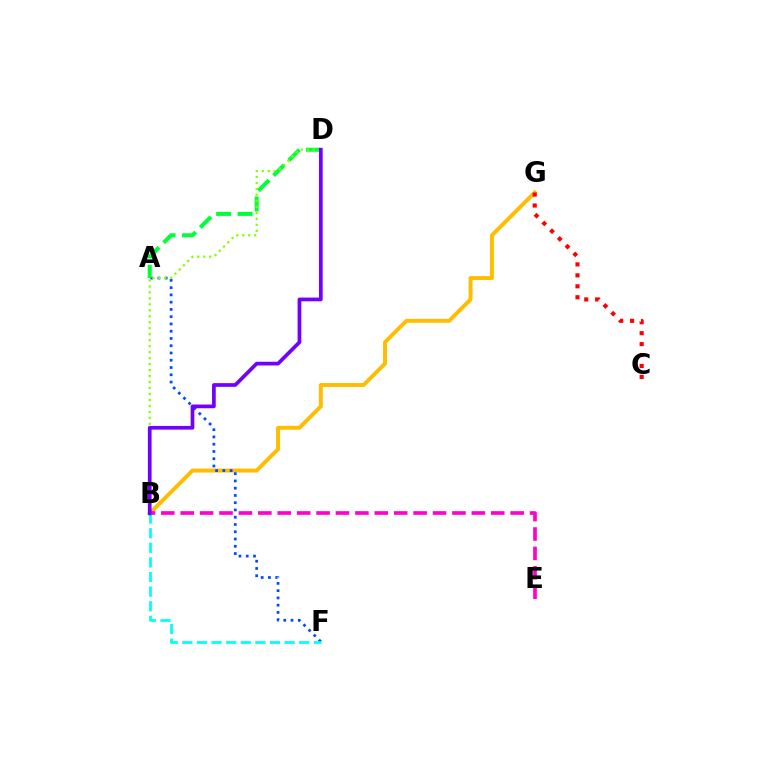{('B', 'G'): [{'color': '#ffbd00', 'line_style': 'solid', 'thickness': 2.83}], ('A', 'F'): [{'color': '#004bff', 'line_style': 'dotted', 'thickness': 1.97}], ('B', 'E'): [{'color': '#ff00cf', 'line_style': 'dashed', 'thickness': 2.64}], ('A', 'D'): [{'color': '#00ff39', 'line_style': 'dashed', 'thickness': 2.92}], ('B', 'F'): [{'color': '#00fff6', 'line_style': 'dashed', 'thickness': 1.99}], ('B', 'D'): [{'color': '#84ff00', 'line_style': 'dotted', 'thickness': 1.62}, {'color': '#7200ff', 'line_style': 'solid', 'thickness': 2.67}], ('C', 'G'): [{'color': '#ff0000', 'line_style': 'dotted', 'thickness': 2.97}]}